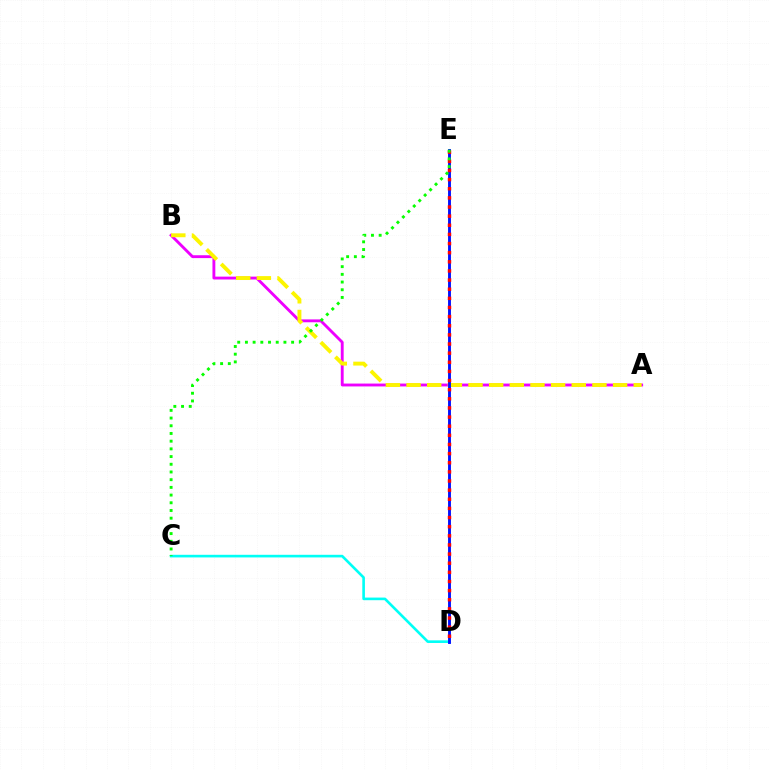{('A', 'B'): [{'color': '#ee00ff', 'line_style': 'solid', 'thickness': 2.06}, {'color': '#fcf500', 'line_style': 'dashed', 'thickness': 2.81}], ('C', 'D'): [{'color': '#00fff6', 'line_style': 'solid', 'thickness': 1.89}], ('D', 'E'): [{'color': '#0010ff', 'line_style': 'solid', 'thickness': 2.07}, {'color': '#ff0000', 'line_style': 'dotted', 'thickness': 2.48}], ('C', 'E'): [{'color': '#08ff00', 'line_style': 'dotted', 'thickness': 2.09}]}